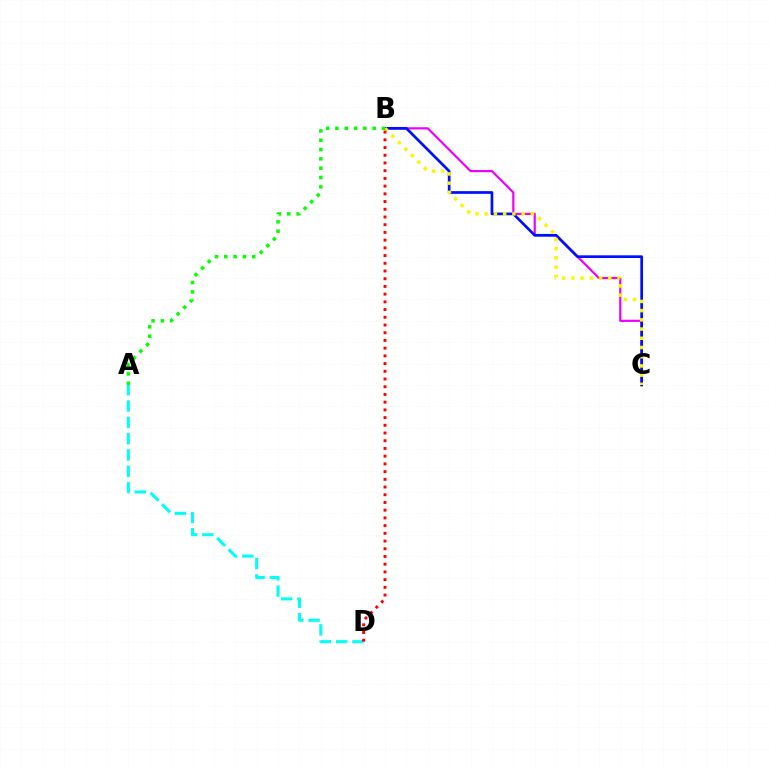{('B', 'C'): [{'color': '#ee00ff', 'line_style': 'solid', 'thickness': 1.58}, {'color': '#0010ff', 'line_style': 'solid', 'thickness': 1.96}, {'color': '#fcf500', 'line_style': 'dotted', 'thickness': 2.5}], ('A', 'D'): [{'color': '#00fff6', 'line_style': 'dashed', 'thickness': 2.21}], ('A', 'B'): [{'color': '#08ff00', 'line_style': 'dotted', 'thickness': 2.53}], ('B', 'D'): [{'color': '#ff0000', 'line_style': 'dotted', 'thickness': 2.1}]}